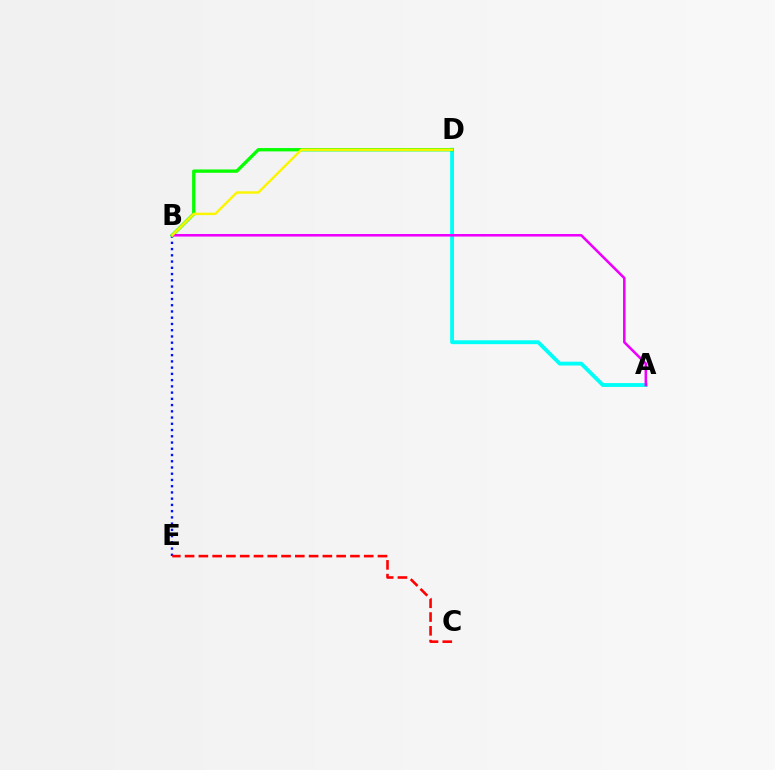{('B', 'E'): [{'color': '#0010ff', 'line_style': 'dotted', 'thickness': 1.7}], ('A', 'D'): [{'color': '#00fff6', 'line_style': 'solid', 'thickness': 2.77}], ('B', 'D'): [{'color': '#08ff00', 'line_style': 'solid', 'thickness': 2.39}, {'color': '#fcf500', 'line_style': 'solid', 'thickness': 1.76}], ('C', 'E'): [{'color': '#ff0000', 'line_style': 'dashed', 'thickness': 1.87}], ('A', 'B'): [{'color': '#ee00ff', 'line_style': 'solid', 'thickness': 1.85}]}